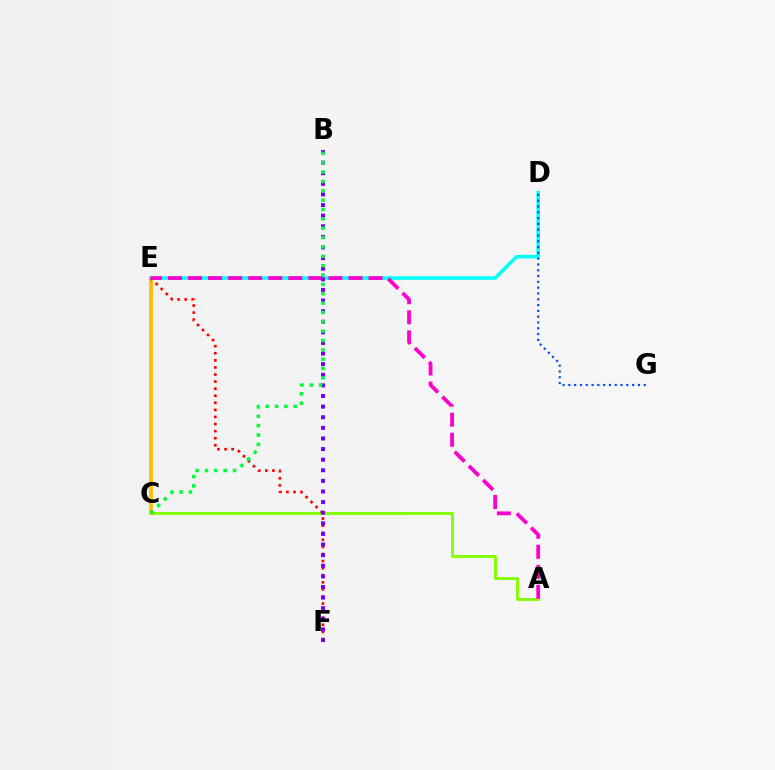{('A', 'C'): [{'color': '#84ff00', 'line_style': 'solid', 'thickness': 2.11}], ('C', 'E'): [{'color': '#ffbd00', 'line_style': 'solid', 'thickness': 2.66}], ('D', 'E'): [{'color': '#00fff6', 'line_style': 'solid', 'thickness': 2.54}], ('E', 'F'): [{'color': '#ff0000', 'line_style': 'dotted', 'thickness': 1.92}], ('A', 'E'): [{'color': '#ff00cf', 'line_style': 'dashed', 'thickness': 2.72}], ('D', 'G'): [{'color': '#004bff', 'line_style': 'dotted', 'thickness': 1.58}], ('B', 'F'): [{'color': '#7200ff', 'line_style': 'dotted', 'thickness': 2.88}], ('B', 'C'): [{'color': '#00ff39', 'line_style': 'dotted', 'thickness': 2.54}]}